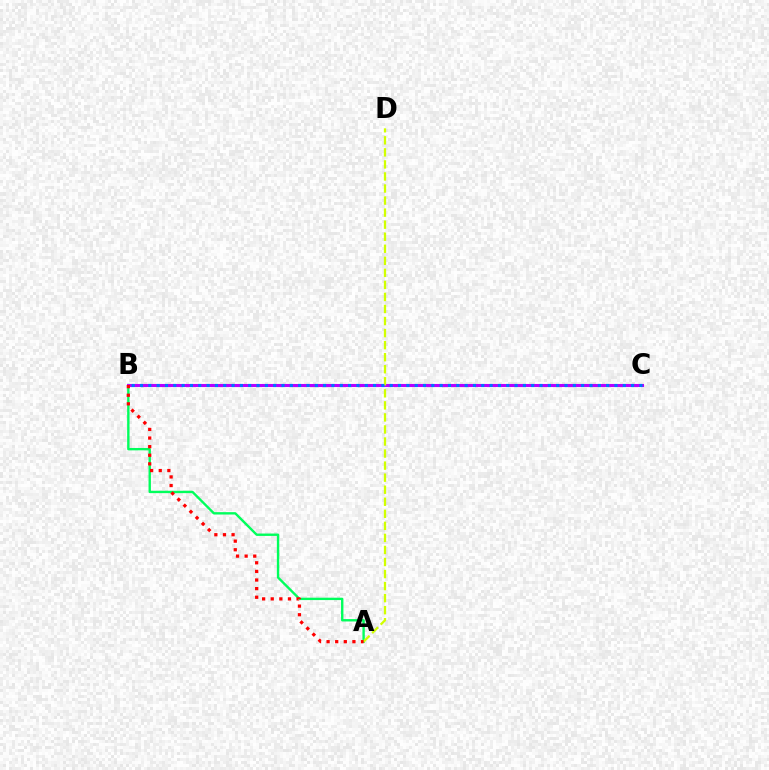{('A', 'B'): [{'color': '#00ff5c', 'line_style': 'solid', 'thickness': 1.71}, {'color': '#ff0000', 'line_style': 'dotted', 'thickness': 2.34}], ('B', 'C'): [{'color': '#b900ff', 'line_style': 'solid', 'thickness': 2.2}, {'color': '#0074ff', 'line_style': 'dotted', 'thickness': 2.26}], ('A', 'D'): [{'color': '#d1ff00', 'line_style': 'dashed', 'thickness': 1.64}]}